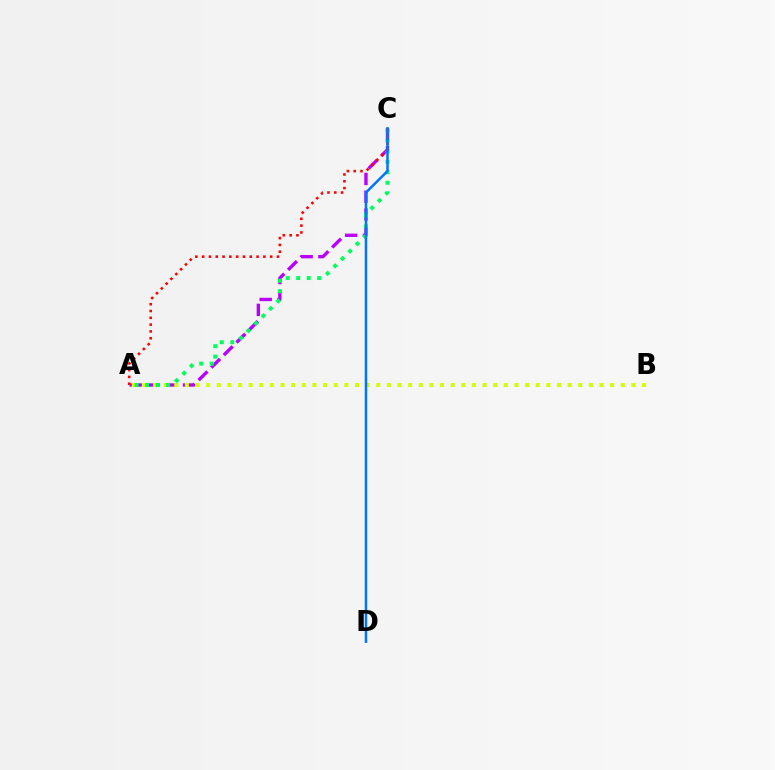{('A', 'C'): [{'color': '#b900ff', 'line_style': 'dashed', 'thickness': 2.42}, {'color': '#00ff5c', 'line_style': 'dotted', 'thickness': 2.85}, {'color': '#ff0000', 'line_style': 'dotted', 'thickness': 1.85}], ('A', 'B'): [{'color': '#d1ff00', 'line_style': 'dotted', 'thickness': 2.89}], ('C', 'D'): [{'color': '#0074ff', 'line_style': 'solid', 'thickness': 1.8}]}